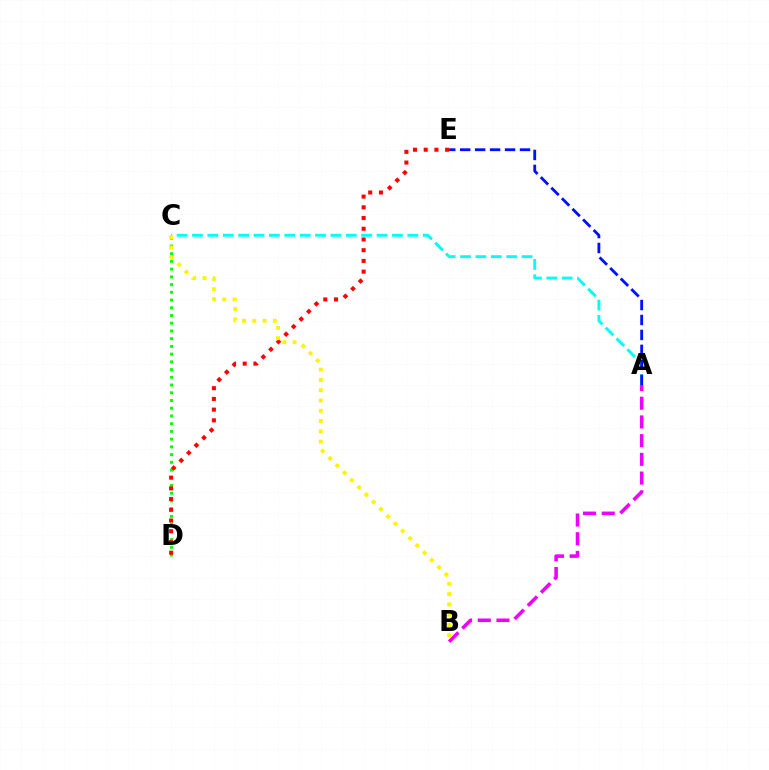{('A', 'B'): [{'color': '#ee00ff', 'line_style': 'dashed', 'thickness': 2.54}], ('C', 'D'): [{'color': '#08ff00', 'line_style': 'dotted', 'thickness': 2.1}], ('A', 'C'): [{'color': '#00fff6', 'line_style': 'dashed', 'thickness': 2.09}], ('D', 'E'): [{'color': '#ff0000', 'line_style': 'dotted', 'thickness': 2.91}], ('A', 'E'): [{'color': '#0010ff', 'line_style': 'dashed', 'thickness': 2.03}], ('B', 'C'): [{'color': '#fcf500', 'line_style': 'dotted', 'thickness': 2.79}]}